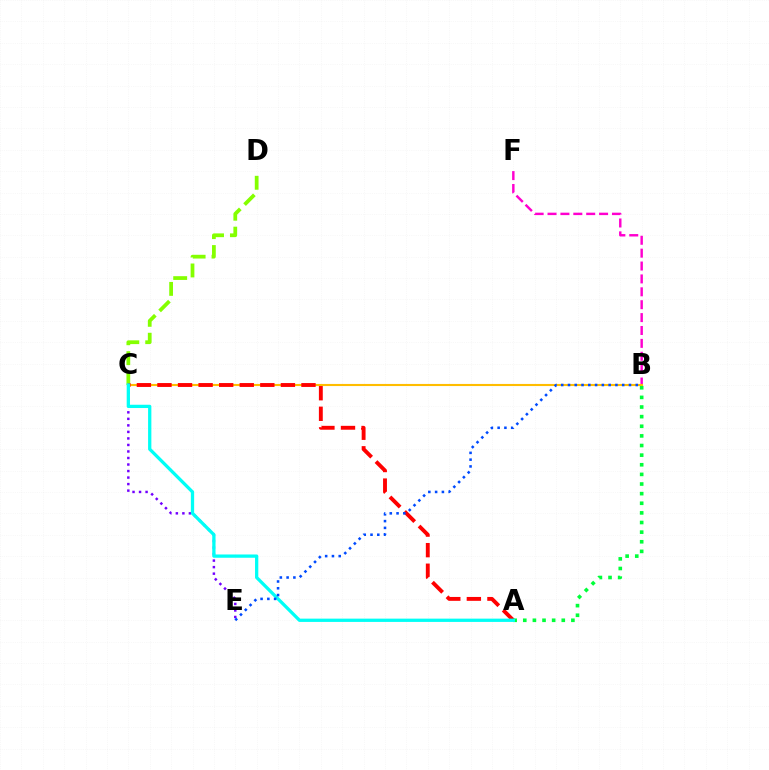{('B', 'F'): [{'color': '#ff00cf', 'line_style': 'dashed', 'thickness': 1.75}], ('C', 'E'): [{'color': '#7200ff', 'line_style': 'dotted', 'thickness': 1.77}], ('B', 'C'): [{'color': '#ffbd00', 'line_style': 'solid', 'thickness': 1.52}], ('C', 'D'): [{'color': '#84ff00', 'line_style': 'dashed', 'thickness': 2.7}], ('A', 'C'): [{'color': '#ff0000', 'line_style': 'dashed', 'thickness': 2.79}, {'color': '#00fff6', 'line_style': 'solid', 'thickness': 2.36}], ('A', 'B'): [{'color': '#00ff39', 'line_style': 'dotted', 'thickness': 2.62}], ('B', 'E'): [{'color': '#004bff', 'line_style': 'dotted', 'thickness': 1.84}]}